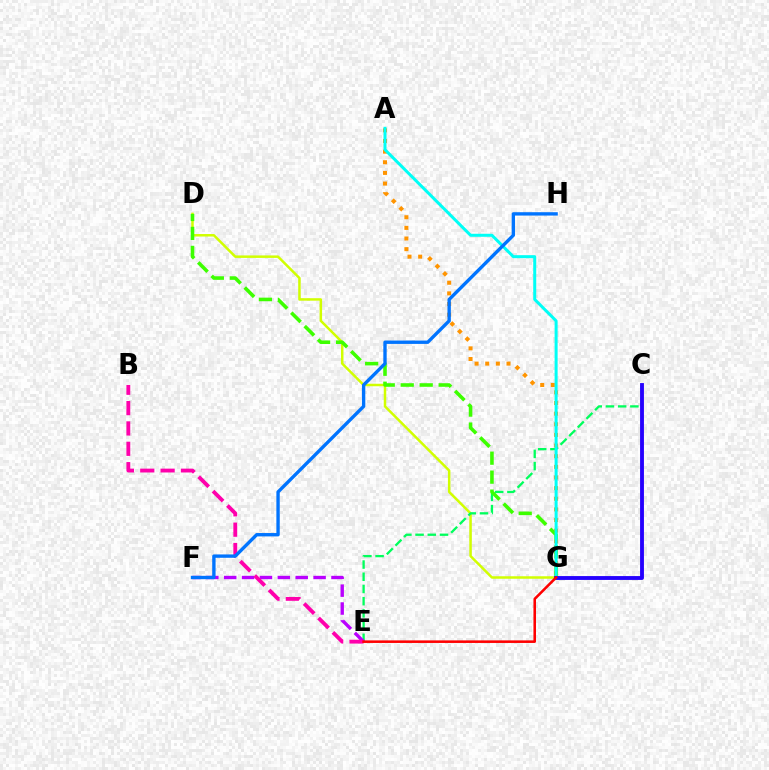{('D', 'G'): [{'color': '#d1ff00', 'line_style': 'solid', 'thickness': 1.79}, {'color': '#3dff00', 'line_style': 'dashed', 'thickness': 2.58}], ('A', 'G'): [{'color': '#ff9400', 'line_style': 'dotted', 'thickness': 2.89}, {'color': '#00fff6', 'line_style': 'solid', 'thickness': 2.16}], ('C', 'E'): [{'color': '#00ff5c', 'line_style': 'dashed', 'thickness': 1.66}], ('E', 'F'): [{'color': '#b900ff', 'line_style': 'dashed', 'thickness': 2.43}], ('B', 'E'): [{'color': '#ff00ac', 'line_style': 'dashed', 'thickness': 2.76}], ('F', 'H'): [{'color': '#0074ff', 'line_style': 'solid', 'thickness': 2.42}], ('C', 'G'): [{'color': '#2500ff', 'line_style': 'solid', 'thickness': 2.78}], ('E', 'G'): [{'color': '#ff0000', 'line_style': 'solid', 'thickness': 1.85}]}